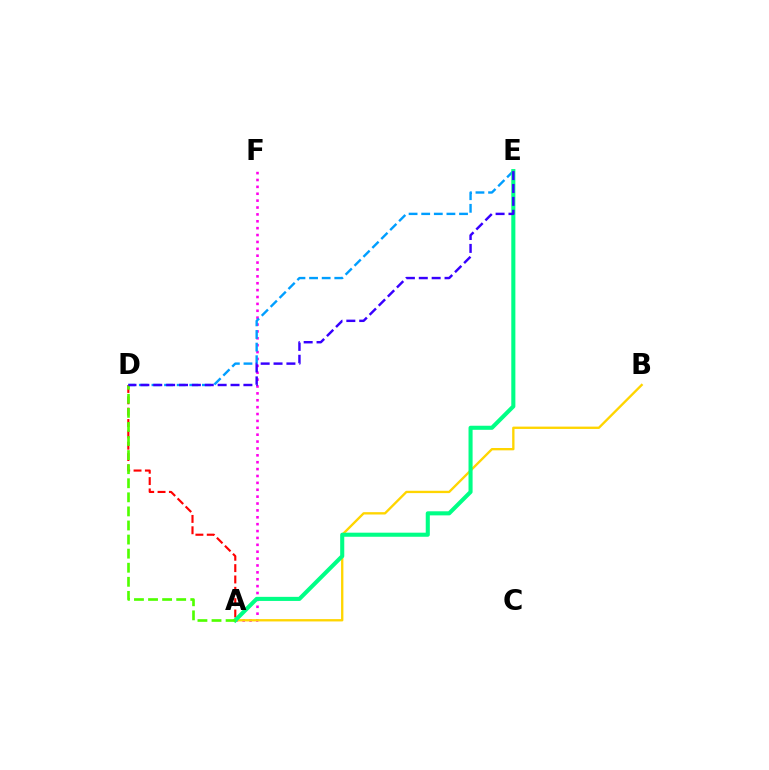{('A', 'F'): [{'color': '#ff00ed', 'line_style': 'dotted', 'thickness': 1.87}], ('D', 'E'): [{'color': '#009eff', 'line_style': 'dashed', 'thickness': 1.71}, {'color': '#3700ff', 'line_style': 'dashed', 'thickness': 1.75}], ('A', 'B'): [{'color': '#ffd500', 'line_style': 'solid', 'thickness': 1.68}], ('A', 'D'): [{'color': '#ff0000', 'line_style': 'dashed', 'thickness': 1.54}, {'color': '#4fff00', 'line_style': 'dashed', 'thickness': 1.91}], ('A', 'E'): [{'color': '#00ff86', 'line_style': 'solid', 'thickness': 2.94}]}